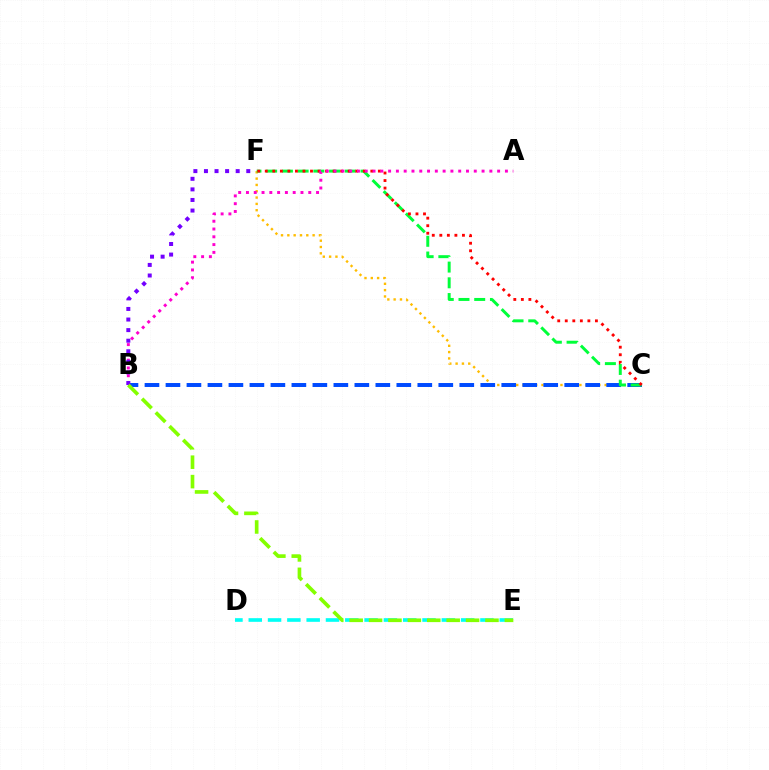{('C', 'F'): [{'color': '#ffbd00', 'line_style': 'dotted', 'thickness': 1.72}, {'color': '#00ff39', 'line_style': 'dashed', 'thickness': 2.14}, {'color': '#ff0000', 'line_style': 'dotted', 'thickness': 2.05}], ('B', 'C'): [{'color': '#004bff', 'line_style': 'dashed', 'thickness': 2.85}], ('D', 'E'): [{'color': '#00fff6', 'line_style': 'dashed', 'thickness': 2.62}], ('A', 'B'): [{'color': '#ff00cf', 'line_style': 'dotted', 'thickness': 2.12}], ('B', 'F'): [{'color': '#7200ff', 'line_style': 'dotted', 'thickness': 2.87}], ('B', 'E'): [{'color': '#84ff00', 'line_style': 'dashed', 'thickness': 2.64}]}